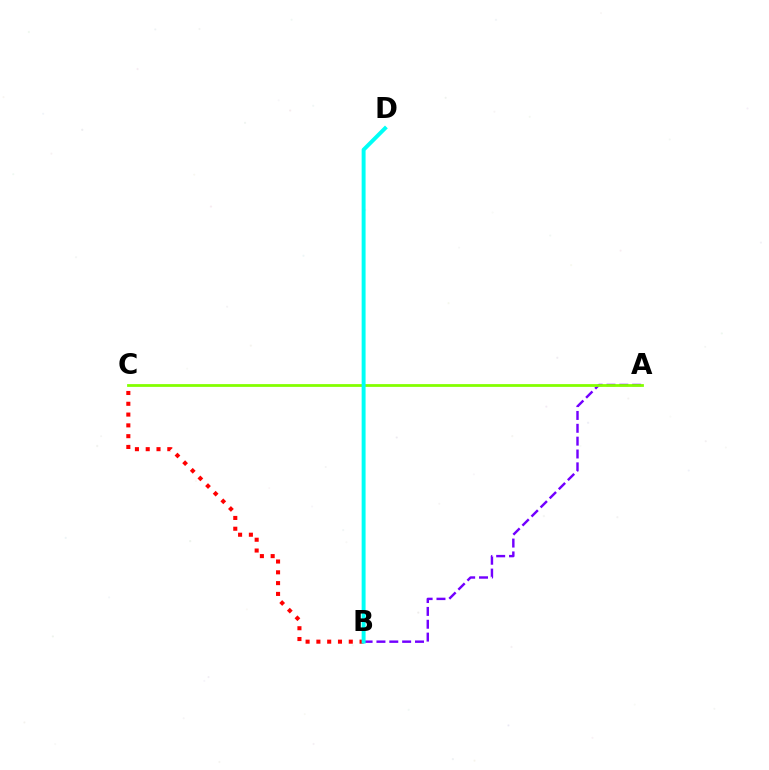{('A', 'B'): [{'color': '#7200ff', 'line_style': 'dashed', 'thickness': 1.75}], ('B', 'C'): [{'color': '#ff0000', 'line_style': 'dotted', 'thickness': 2.93}], ('A', 'C'): [{'color': '#84ff00', 'line_style': 'solid', 'thickness': 2.0}], ('B', 'D'): [{'color': '#00fff6', 'line_style': 'solid', 'thickness': 2.83}]}